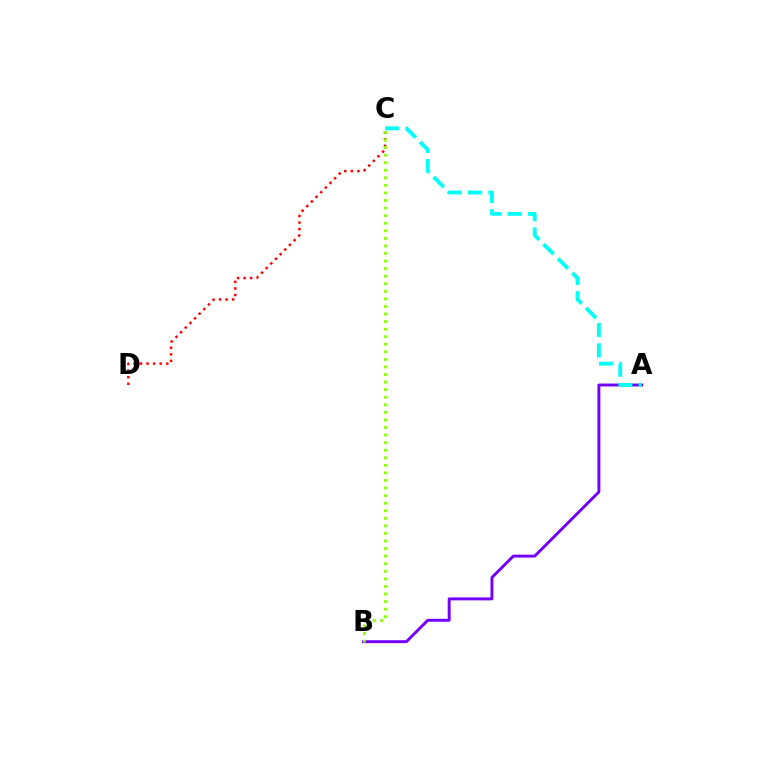{('A', 'B'): [{'color': '#7200ff', 'line_style': 'solid', 'thickness': 2.11}], ('C', 'D'): [{'color': '#ff0000', 'line_style': 'dotted', 'thickness': 1.78}], ('B', 'C'): [{'color': '#84ff00', 'line_style': 'dotted', 'thickness': 2.06}], ('A', 'C'): [{'color': '#00fff6', 'line_style': 'dashed', 'thickness': 2.76}]}